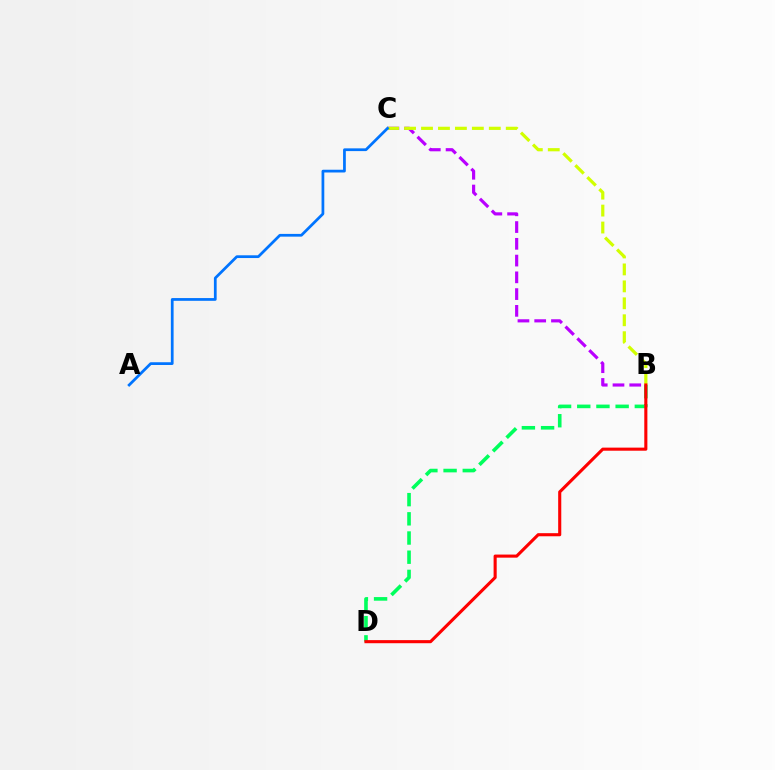{('B', 'C'): [{'color': '#b900ff', 'line_style': 'dashed', 'thickness': 2.28}, {'color': '#d1ff00', 'line_style': 'dashed', 'thickness': 2.3}], ('B', 'D'): [{'color': '#00ff5c', 'line_style': 'dashed', 'thickness': 2.61}, {'color': '#ff0000', 'line_style': 'solid', 'thickness': 2.23}], ('A', 'C'): [{'color': '#0074ff', 'line_style': 'solid', 'thickness': 1.98}]}